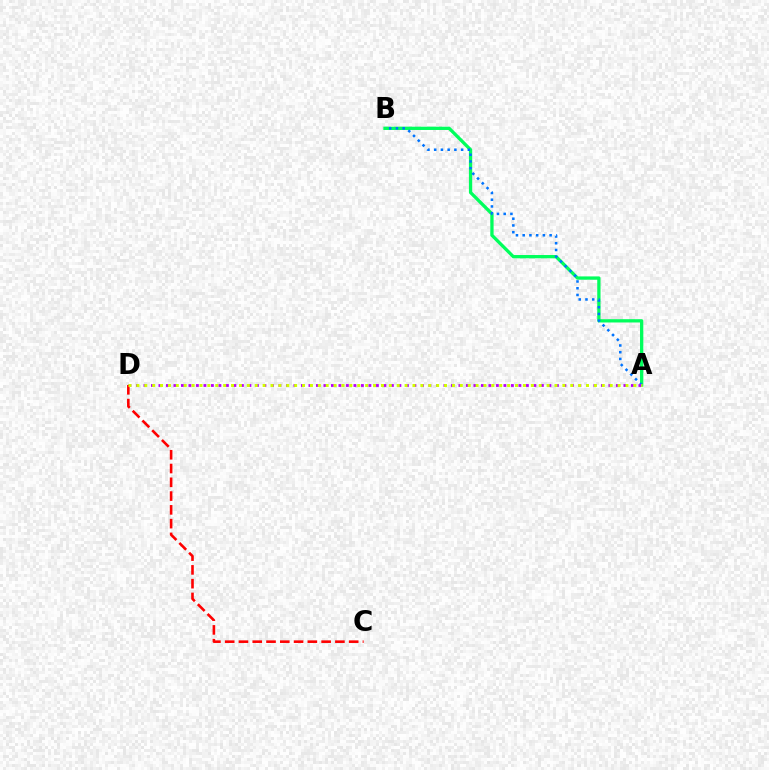{('A', 'B'): [{'color': '#00ff5c', 'line_style': 'solid', 'thickness': 2.37}, {'color': '#0074ff', 'line_style': 'dotted', 'thickness': 1.83}], ('A', 'D'): [{'color': '#b900ff', 'line_style': 'dotted', 'thickness': 2.04}, {'color': '#d1ff00', 'line_style': 'dotted', 'thickness': 2.14}], ('C', 'D'): [{'color': '#ff0000', 'line_style': 'dashed', 'thickness': 1.87}]}